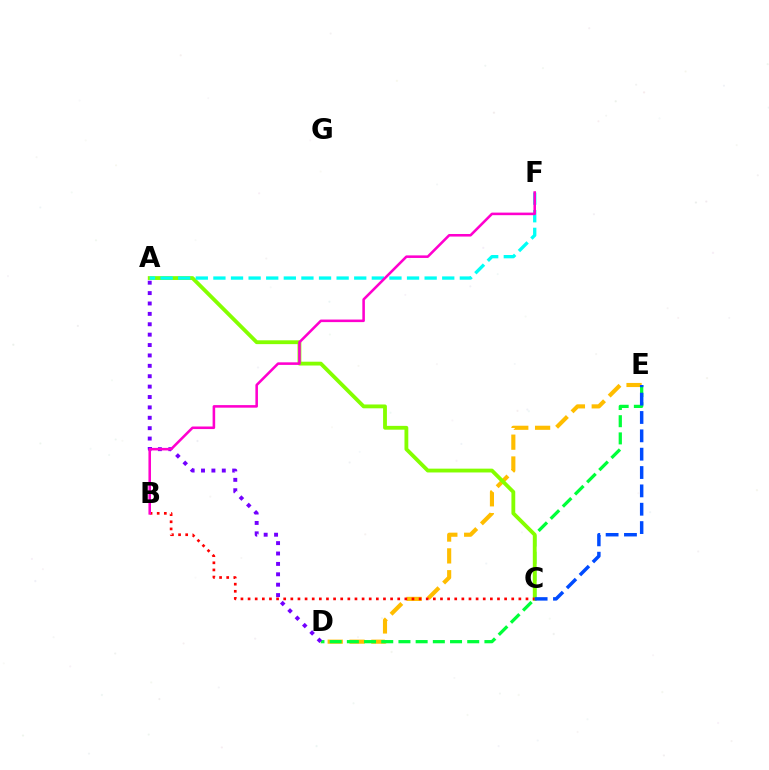{('D', 'E'): [{'color': '#ffbd00', 'line_style': 'dashed', 'thickness': 2.97}, {'color': '#00ff39', 'line_style': 'dashed', 'thickness': 2.34}], ('A', 'C'): [{'color': '#84ff00', 'line_style': 'solid', 'thickness': 2.75}], ('A', 'F'): [{'color': '#00fff6', 'line_style': 'dashed', 'thickness': 2.39}], ('B', 'C'): [{'color': '#ff0000', 'line_style': 'dotted', 'thickness': 1.94}], ('C', 'E'): [{'color': '#004bff', 'line_style': 'dashed', 'thickness': 2.49}], ('A', 'D'): [{'color': '#7200ff', 'line_style': 'dotted', 'thickness': 2.82}], ('B', 'F'): [{'color': '#ff00cf', 'line_style': 'solid', 'thickness': 1.85}]}